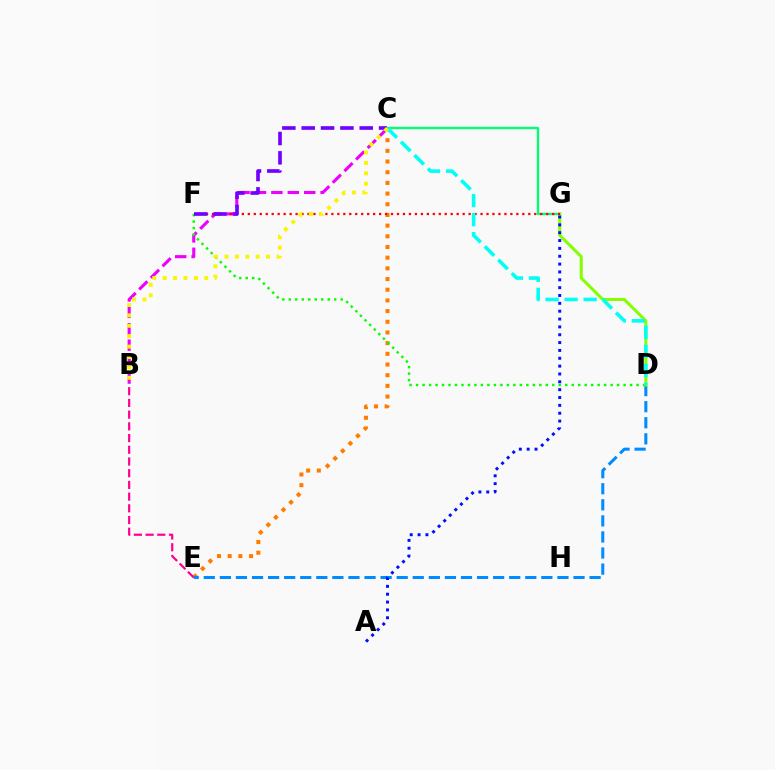{('C', 'E'): [{'color': '#ff7c00', 'line_style': 'dotted', 'thickness': 2.9}], ('B', 'C'): [{'color': '#ee00ff', 'line_style': 'dashed', 'thickness': 2.23}, {'color': '#fcf500', 'line_style': 'dotted', 'thickness': 2.83}], ('D', 'E'): [{'color': '#008cff', 'line_style': 'dashed', 'thickness': 2.18}], ('C', 'G'): [{'color': '#00ff74', 'line_style': 'solid', 'thickness': 1.71}], ('D', 'G'): [{'color': '#84ff00', 'line_style': 'solid', 'thickness': 2.18}], ('A', 'G'): [{'color': '#0010ff', 'line_style': 'dotted', 'thickness': 2.13}], ('D', 'F'): [{'color': '#08ff00', 'line_style': 'dotted', 'thickness': 1.76}], ('F', 'G'): [{'color': '#ff0000', 'line_style': 'dotted', 'thickness': 1.62}], ('C', 'D'): [{'color': '#00fff6', 'line_style': 'dashed', 'thickness': 2.58}], ('C', 'F'): [{'color': '#7200ff', 'line_style': 'dashed', 'thickness': 2.63}], ('B', 'E'): [{'color': '#ff0094', 'line_style': 'dashed', 'thickness': 1.59}]}